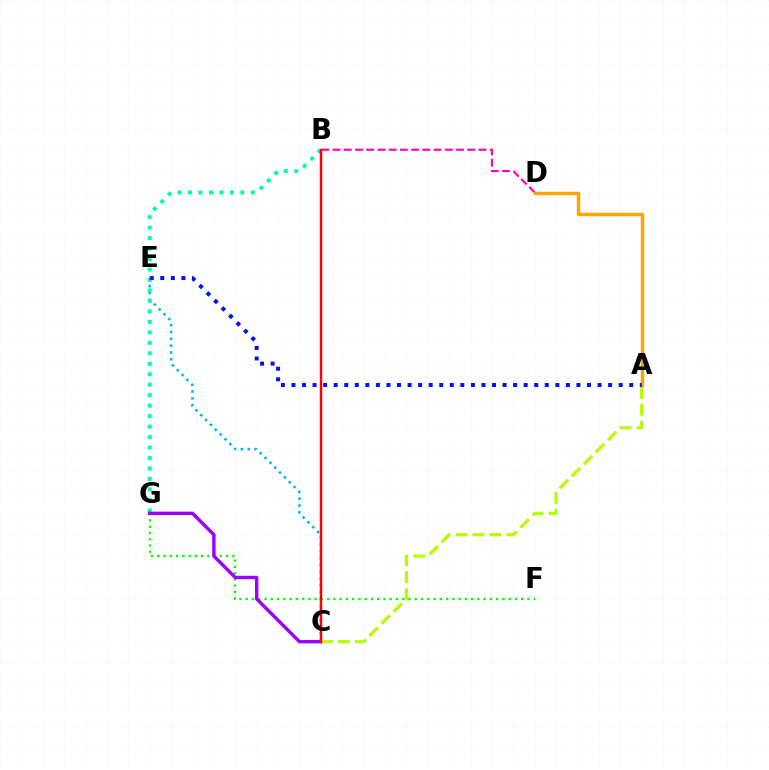{('F', 'G'): [{'color': '#08ff00', 'line_style': 'dotted', 'thickness': 1.7}], ('C', 'E'): [{'color': '#00b5ff', 'line_style': 'dotted', 'thickness': 1.86}], ('B', 'D'): [{'color': '#ff00bd', 'line_style': 'dashed', 'thickness': 1.52}], ('B', 'G'): [{'color': '#00ff9d', 'line_style': 'dotted', 'thickness': 2.85}], ('C', 'G'): [{'color': '#9b00ff', 'line_style': 'solid', 'thickness': 2.45}], ('A', 'C'): [{'color': '#b3ff00', 'line_style': 'dashed', 'thickness': 2.31}], ('B', 'C'): [{'color': '#ff0000', 'line_style': 'solid', 'thickness': 1.77}], ('A', 'D'): [{'color': '#ffa500', 'line_style': 'solid', 'thickness': 2.49}], ('A', 'E'): [{'color': '#0010ff', 'line_style': 'dotted', 'thickness': 2.87}]}